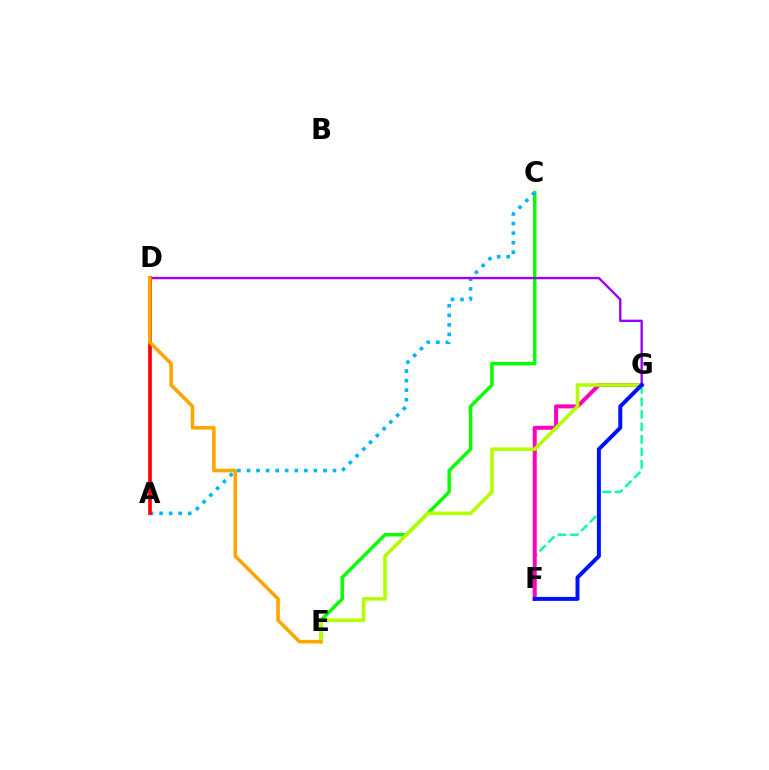{('C', 'E'): [{'color': '#08ff00', 'line_style': 'solid', 'thickness': 2.49}], ('A', 'C'): [{'color': '#00b5ff', 'line_style': 'dotted', 'thickness': 2.6}], ('F', 'G'): [{'color': '#00ff9d', 'line_style': 'dashed', 'thickness': 1.7}, {'color': '#ff00bd', 'line_style': 'solid', 'thickness': 2.89}, {'color': '#0010ff', 'line_style': 'solid', 'thickness': 2.86}], ('D', 'G'): [{'color': '#9b00ff', 'line_style': 'solid', 'thickness': 1.71}], ('A', 'D'): [{'color': '#ff0000', 'line_style': 'solid', 'thickness': 2.64}], ('E', 'G'): [{'color': '#b3ff00', 'line_style': 'solid', 'thickness': 2.6}], ('D', 'E'): [{'color': '#ffa500', 'line_style': 'solid', 'thickness': 2.57}]}